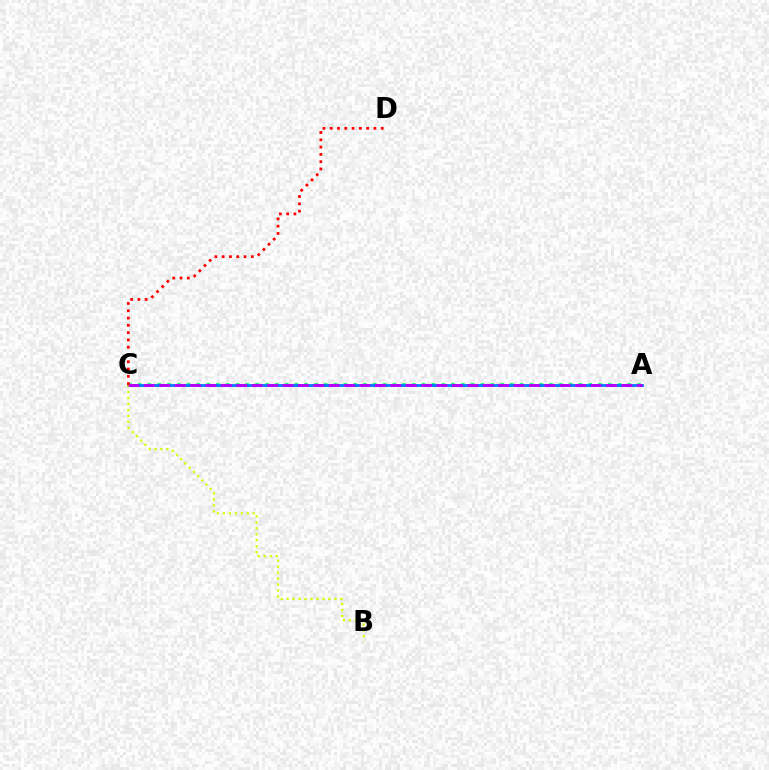{('A', 'C'): [{'color': '#00ff5c', 'line_style': 'dotted', 'thickness': 2.66}, {'color': '#0074ff', 'line_style': 'solid', 'thickness': 1.96}, {'color': '#b900ff', 'line_style': 'dashed', 'thickness': 2.09}], ('B', 'C'): [{'color': '#d1ff00', 'line_style': 'dotted', 'thickness': 1.62}], ('C', 'D'): [{'color': '#ff0000', 'line_style': 'dotted', 'thickness': 1.98}]}